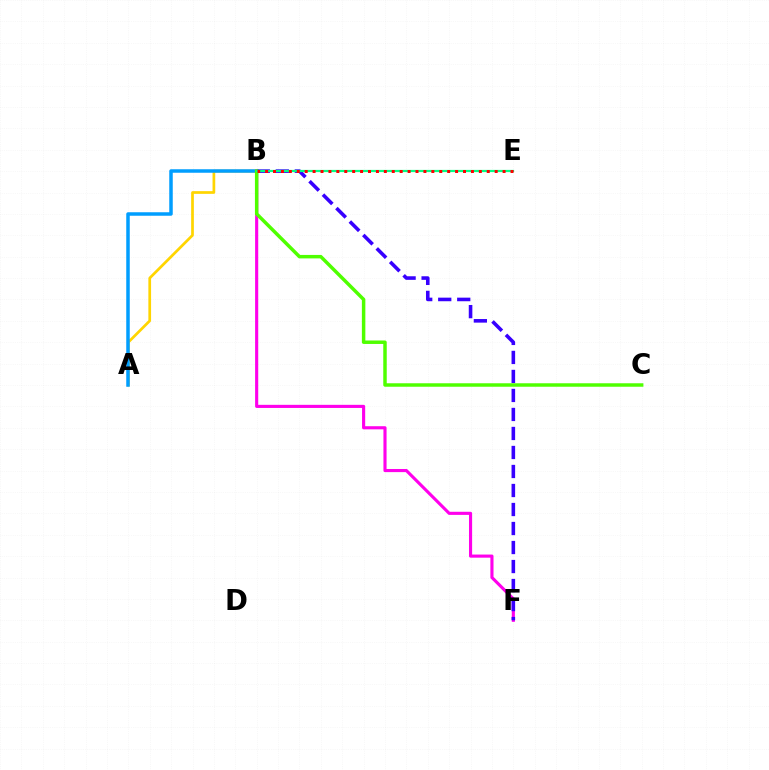{('A', 'B'): [{'color': '#ffd500', 'line_style': 'solid', 'thickness': 1.95}, {'color': '#009eff', 'line_style': 'solid', 'thickness': 2.52}], ('B', 'F'): [{'color': '#ff00ed', 'line_style': 'solid', 'thickness': 2.25}, {'color': '#3700ff', 'line_style': 'dashed', 'thickness': 2.58}], ('B', 'C'): [{'color': '#4fff00', 'line_style': 'solid', 'thickness': 2.5}], ('B', 'E'): [{'color': '#00ff86', 'line_style': 'solid', 'thickness': 1.6}, {'color': '#ff0000', 'line_style': 'dotted', 'thickness': 2.15}]}